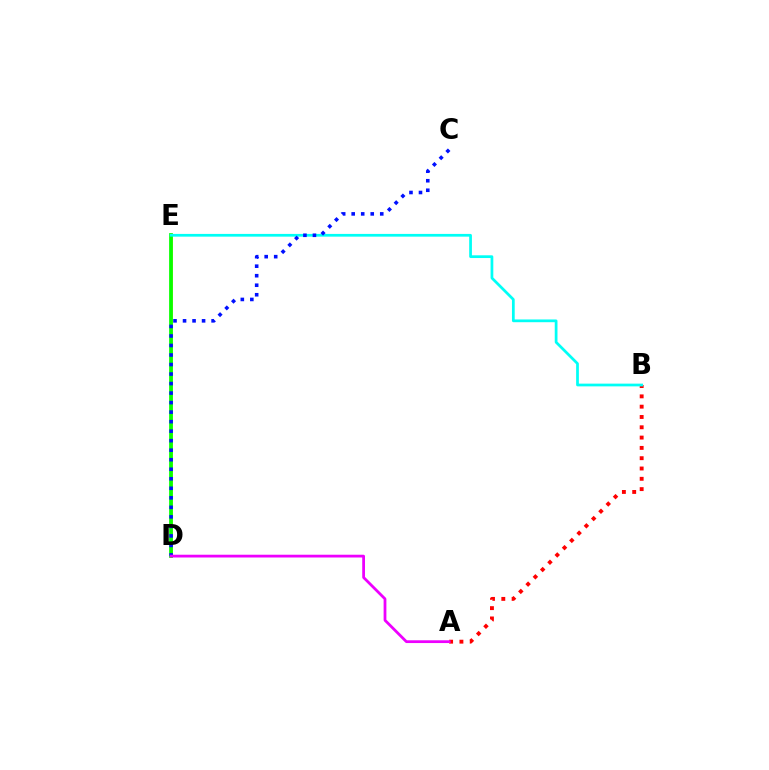{('D', 'E'): [{'color': '#fcf500', 'line_style': 'solid', 'thickness': 1.9}, {'color': '#08ff00', 'line_style': 'solid', 'thickness': 2.7}], ('A', 'B'): [{'color': '#ff0000', 'line_style': 'dotted', 'thickness': 2.8}], ('B', 'E'): [{'color': '#00fff6', 'line_style': 'solid', 'thickness': 1.97}], ('C', 'D'): [{'color': '#0010ff', 'line_style': 'dotted', 'thickness': 2.59}], ('A', 'D'): [{'color': '#ee00ff', 'line_style': 'solid', 'thickness': 2.0}]}